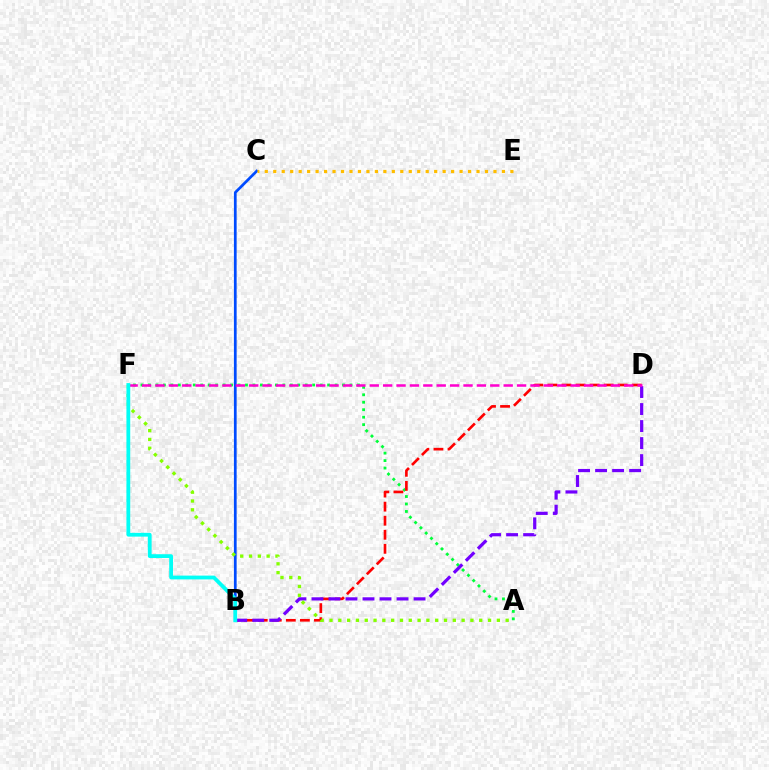{('A', 'F'): [{'color': '#00ff39', 'line_style': 'dotted', 'thickness': 2.03}, {'color': '#84ff00', 'line_style': 'dotted', 'thickness': 2.39}], ('B', 'D'): [{'color': '#ff0000', 'line_style': 'dashed', 'thickness': 1.91}, {'color': '#7200ff', 'line_style': 'dashed', 'thickness': 2.31}], ('B', 'C'): [{'color': '#004bff', 'line_style': 'solid', 'thickness': 1.96}], ('C', 'E'): [{'color': '#ffbd00', 'line_style': 'dotted', 'thickness': 2.3}], ('D', 'F'): [{'color': '#ff00cf', 'line_style': 'dashed', 'thickness': 1.82}], ('B', 'F'): [{'color': '#00fff6', 'line_style': 'solid', 'thickness': 2.73}]}